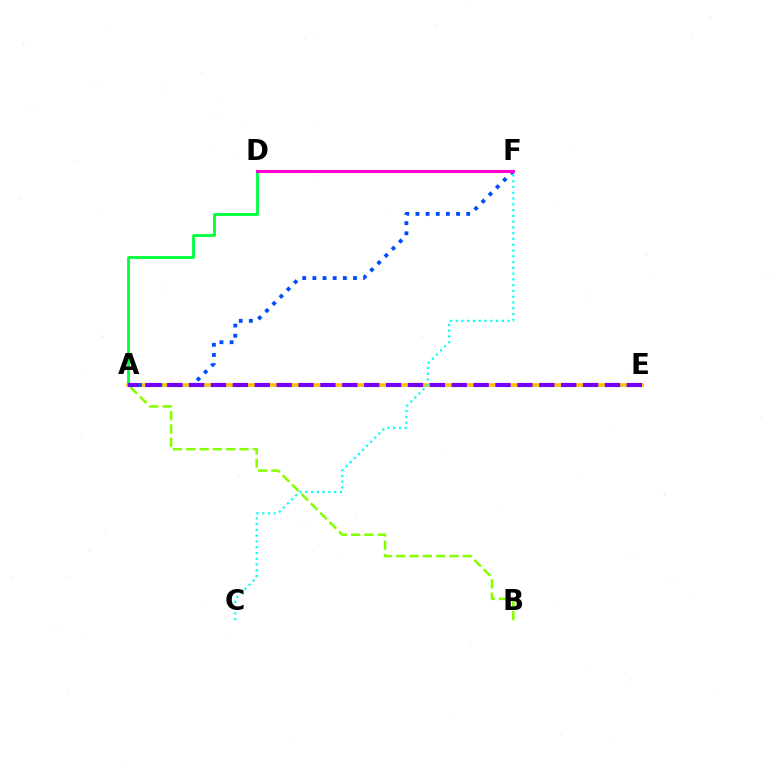{('A', 'B'): [{'color': '#84ff00', 'line_style': 'dashed', 'thickness': 1.81}], ('A', 'E'): [{'color': '#ffbd00', 'line_style': 'solid', 'thickness': 2.58}, {'color': '#7200ff', 'line_style': 'dashed', 'thickness': 2.97}], ('A', 'D'): [{'color': '#00ff39', 'line_style': 'solid', 'thickness': 2.01}], ('A', 'F'): [{'color': '#004bff', 'line_style': 'dotted', 'thickness': 2.76}], ('D', 'F'): [{'color': '#ff0000', 'line_style': 'dotted', 'thickness': 1.93}, {'color': '#ff00cf', 'line_style': 'solid', 'thickness': 2.2}], ('C', 'F'): [{'color': '#00fff6', 'line_style': 'dotted', 'thickness': 1.57}]}